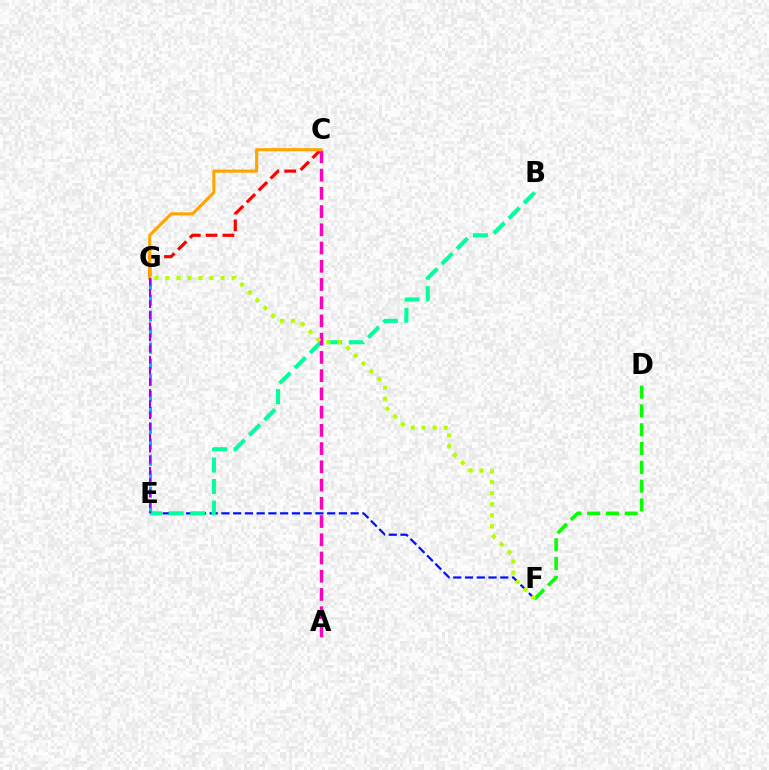{('E', 'F'): [{'color': '#0010ff', 'line_style': 'dashed', 'thickness': 1.6}], ('D', 'F'): [{'color': '#08ff00', 'line_style': 'dashed', 'thickness': 2.55}], ('C', 'G'): [{'color': '#ff0000', 'line_style': 'dashed', 'thickness': 2.28}, {'color': '#ffa500', 'line_style': 'solid', 'thickness': 2.25}], ('B', 'E'): [{'color': '#00ff9d', 'line_style': 'dashed', 'thickness': 2.92}], ('A', 'C'): [{'color': '#ff00bd', 'line_style': 'dashed', 'thickness': 2.48}], ('E', 'G'): [{'color': '#00b5ff', 'line_style': 'dashed', 'thickness': 2.18}, {'color': '#9b00ff', 'line_style': 'dashed', 'thickness': 1.51}], ('F', 'G'): [{'color': '#b3ff00', 'line_style': 'dotted', 'thickness': 3.0}]}